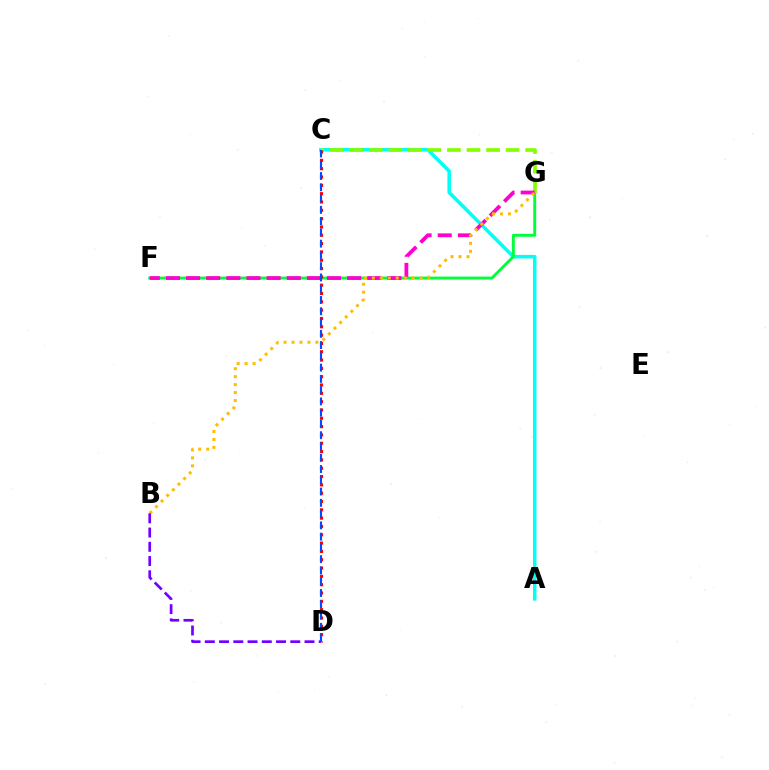{('A', 'C'): [{'color': '#00fff6', 'line_style': 'solid', 'thickness': 2.54}], ('F', 'G'): [{'color': '#00ff39', 'line_style': 'solid', 'thickness': 2.1}, {'color': '#ff00cf', 'line_style': 'dashed', 'thickness': 2.74}], ('C', 'G'): [{'color': '#84ff00', 'line_style': 'dashed', 'thickness': 2.65}], ('C', 'D'): [{'color': '#ff0000', 'line_style': 'dotted', 'thickness': 2.26}, {'color': '#004bff', 'line_style': 'dashed', 'thickness': 1.53}], ('B', 'G'): [{'color': '#ffbd00', 'line_style': 'dotted', 'thickness': 2.16}], ('B', 'D'): [{'color': '#7200ff', 'line_style': 'dashed', 'thickness': 1.93}]}